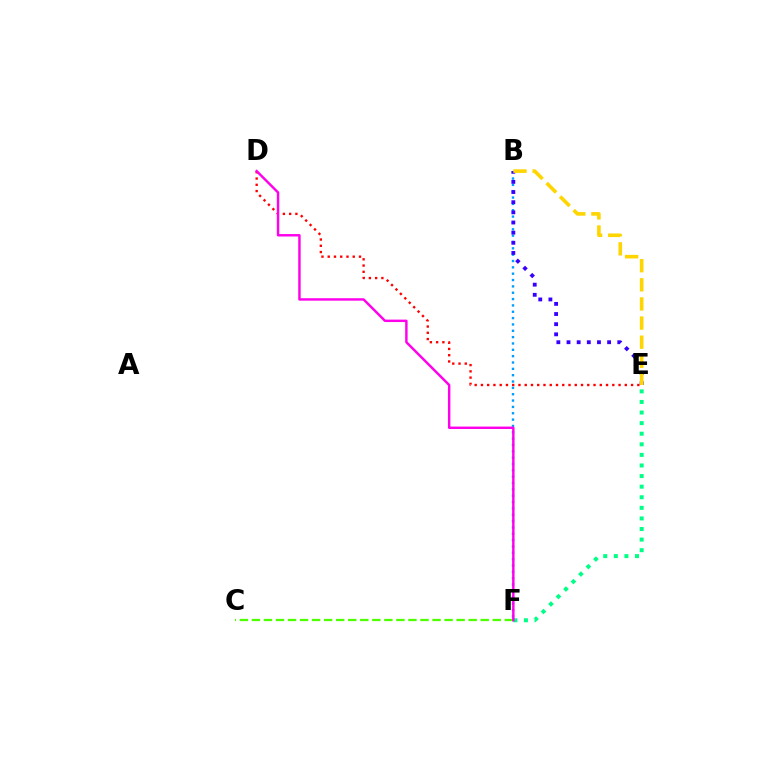{('C', 'F'): [{'color': '#4fff00', 'line_style': 'dashed', 'thickness': 1.64}], ('E', 'F'): [{'color': '#00ff86', 'line_style': 'dotted', 'thickness': 2.88}], ('D', 'E'): [{'color': '#ff0000', 'line_style': 'dotted', 'thickness': 1.7}], ('B', 'F'): [{'color': '#009eff', 'line_style': 'dotted', 'thickness': 1.72}], ('D', 'F'): [{'color': '#ff00ed', 'line_style': 'solid', 'thickness': 1.76}], ('B', 'E'): [{'color': '#3700ff', 'line_style': 'dotted', 'thickness': 2.76}, {'color': '#ffd500', 'line_style': 'dashed', 'thickness': 2.6}]}